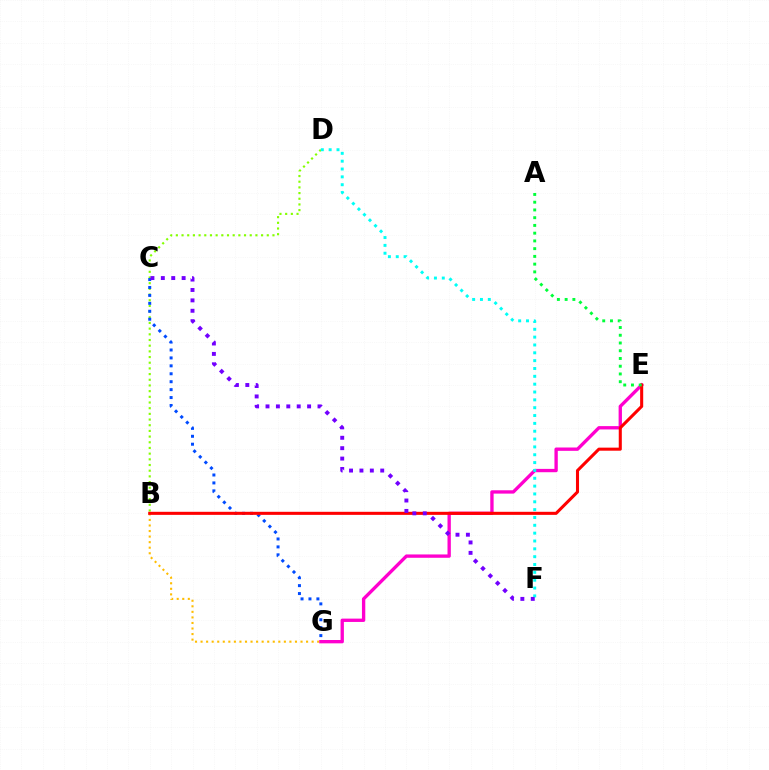{('B', 'D'): [{'color': '#84ff00', 'line_style': 'dotted', 'thickness': 1.54}], ('E', 'G'): [{'color': '#ff00cf', 'line_style': 'solid', 'thickness': 2.4}], ('C', 'G'): [{'color': '#004bff', 'line_style': 'dotted', 'thickness': 2.15}], ('D', 'F'): [{'color': '#00fff6', 'line_style': 'dotted', 'thickness': 2.13}], ('B', 'G'): [{'color': '#ffbd00', 'line_style': 'dotted', 'thickness': 1.51}], ('B', 'E'): [{'color': '#ff0000', 'line_style': 'solid', 'thickness': 2.2}], ('C', 'F'): [{'color': '#7200ff', 'line_style': 'dotted', 'thickness': 2.82}], ('A', 'E'): [{'color': '#00ff39', 'line_style': 'dotted', 'thickness': 2.1}]}